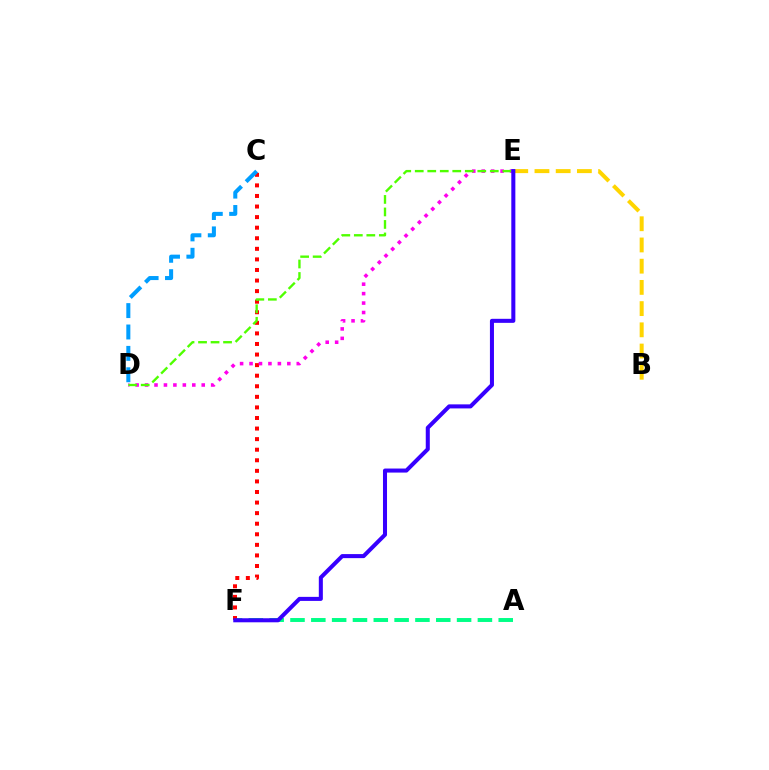{('B', 'E'): [{'color': '#ffd500', 'line_style': 'dashed', 'thickness': 2.88}], ('A', 'F'): [{'color': '#00ff86', 'line_style': 'dashed', 'thickness': 2.83}], ('C', 'F'): [{'color': '#ff0000', 'line_style': 'dotted', 'thickness': 2.87}], ('D', 'E'): [{'color': '#ff00ed', 'line_style': 'dotted', 'thickness': 2.57}, {'color': '#4fff00', 'line_style': 'dashed', 'thickness': 1.7}], ('E', 'F'): [{'color': '#3700ff', 'line_style': 'solid', 'thickness': 2.91}], ('C', 'D'): [{'color': '#009eff', 'line_style': 'dashed', 'thickness': 2.91}]}